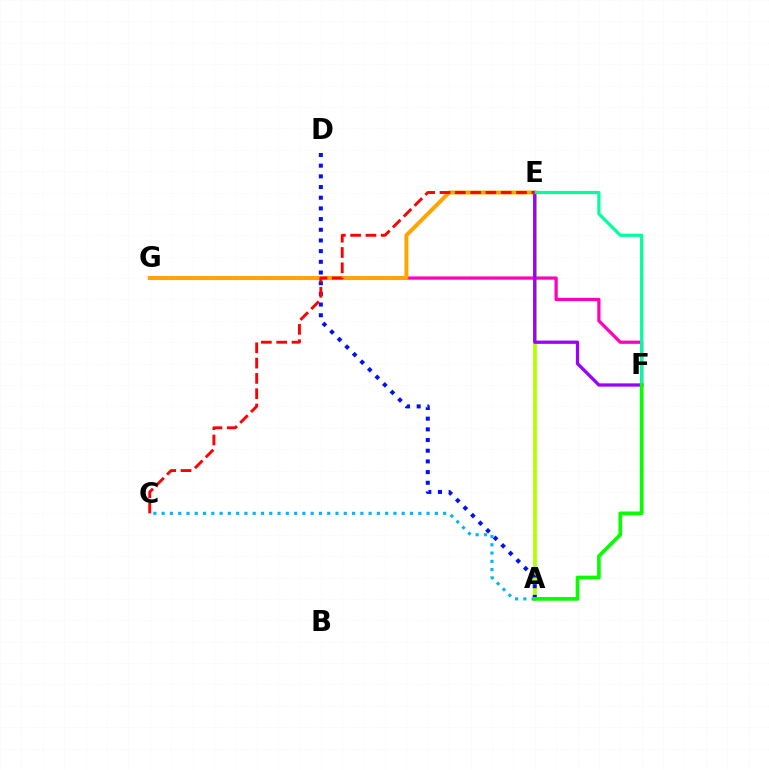{('A', 'E'): [{'color': '#b3ff00', 'line_style': 'solid', 'thickness': 2.69}], ('F', 'G'): [{'color': '#ff00bd', 'line_style': 'solid', 'thickness': 2.33}], ('E', 'G'): [{'color': '#ffa500', 'line_style': 'solid', 'thickness': 2.86}], ('A', 'D'): [{'color': '#0010ff', 'line_style': 'dotted', 'thickness': 2.9}], ('E', 'F'): [{'color': '#9b00ff', 'line_style': 'solid', 'thickness': 2.35}, {'color': '#00ff9d', 'line_style': 'solid', 'thickness': 2.3}], ('A', 'C'): [{'color': '#00b5ff', 'line_style': 'dotted', 'thickness': 2.25}], ('C', 'E'): [{'color': '#ff0000', 'line_style': 'dashed', 'thickness': 2.08}], ('A', 'F'): [{'color': '#08ff00', 'line_style': 'solid', 'thickness': 2.66}]}